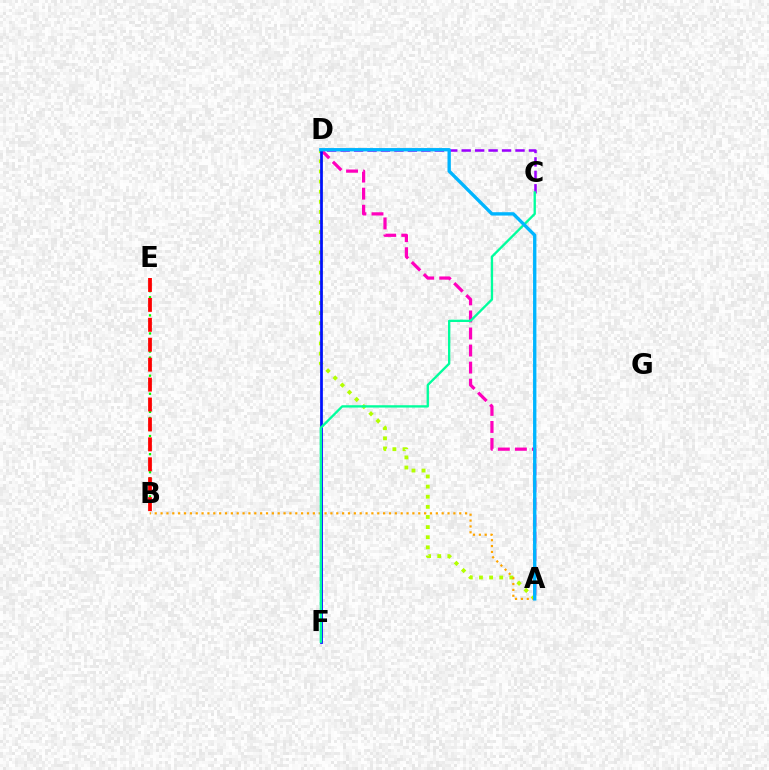{('C', 'D'): [{'color': '#9b00ff', 'line_style': 'dashed', 'thickness': 1.83}], ('B', 'E'): [{'color': '#08ff00', 'line_style': 'dotted', 'thickness': 1.64}, {'color': '#ff0000', 'line_style': 'dashed', 'thickness': 2.71}], ('A', 'D'): [{'color': '#b3ff00', 'line_style': 'dotted', 'thickness': 2.75}, {'color': '#ff00bd', 'line_style': 'dashed', 'thickness': 2.32}, {'color': '#00b5ff', 'line_style': 'solid', 'thickness': 2.41}], ('D', 'F'): [{'color': '#0010ff', 'line_style': 'solid', 'thickness': 1.97}], ('A', 'B'): [{'color': '#ffa500', 'line_style': 'dotted', 'thickness': 1.59}], ('C', 'F'): [{'color': '#00ff9d', 'line_style': 'solid', 'thickness': 1.68}]}